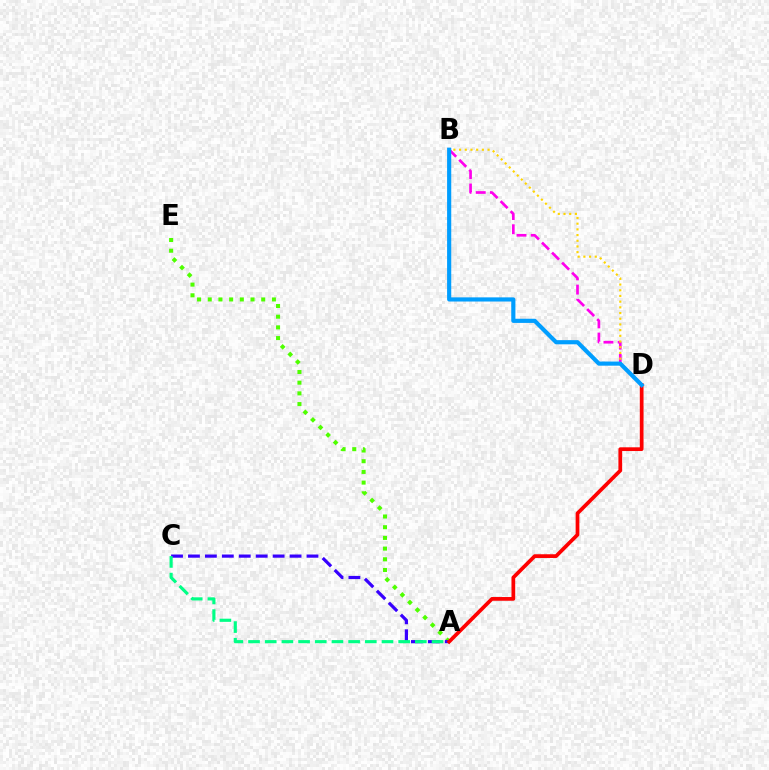{('A', 'E'): [{'color': '#4fff00', 'line_style': 'dotted', 'thickness': 2.91}], ('A', 'C'): [{'color': '#3700ff', 'line_style': 'dashed', 'thickness': 2.3}, {'color': '#00ff86', 'line_style': 'dashed', 'thickness': 2.27}], ('B', 'D'): [{'color': '#ff00ed', 'line_style': 'dashed', 'thickness': 1.93}, {'color': '#ffd500', 'line_style': 'dotted', 'thickness': 1.55}, {'color': '#009eff', 'line_style': 'solid', 'thickness': 2.99}], ('A', 'D'): [{'color': '#ff0000', 'line_style': 'solid', 'thickness': 2.68}]}